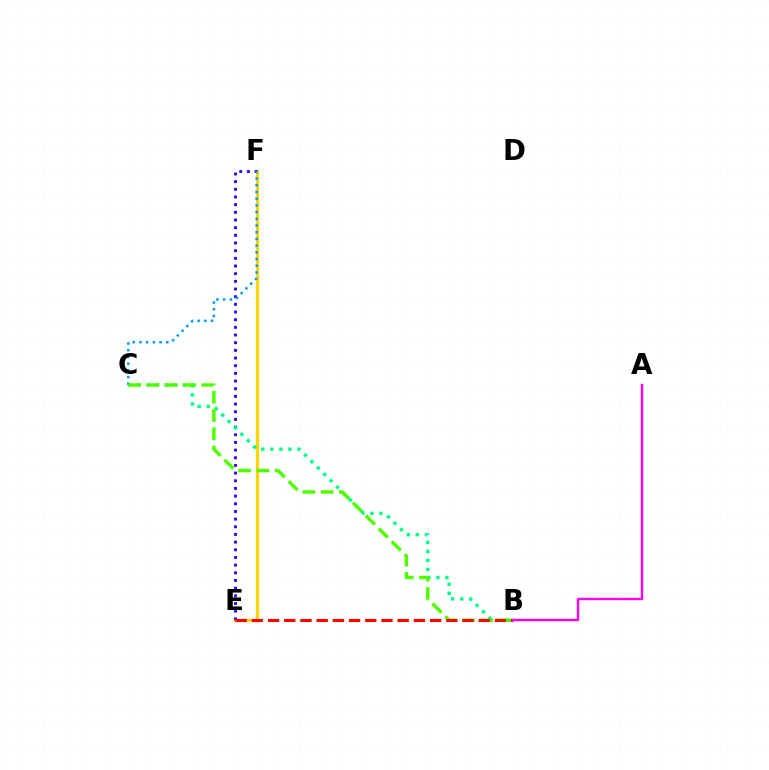{('E', 'F'): [{'color': '#ffd500', 'line_style': 'solid', 'thickness': 2.33}, {'color': '#3700ff', 'line_style': 'dotted', 'thickness': 2.08}], ('B', 'C'): [{'color': '#00ff86', 'line_style': 'dotted', 'thickness': 2.46}, {'color': '#4fff00', 'line_style': 'dashed', 'thickness': 2.48}], ('C', 'F'): [{'color': '#009eff', 'line_style': 'dotted', 'thickness': 1.82}], ('B', 'E'): [{'color': '#ff0000', 'line_style': 'dashed', 'thickness': 2.2}], ('A', 'B'): [{'color': '#ff00ed', 'line_style': 'solid', 'thickness': 1.72}]}